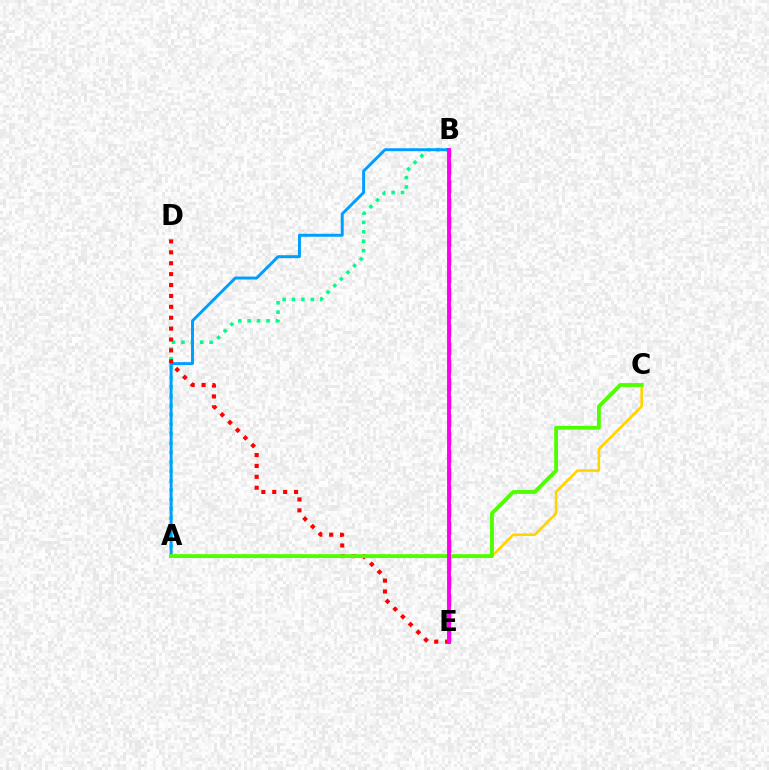{('A', 'B'): [{'color': '#00ff86', 'line_style': 'dotted', 'thickness': 2.55}, {'color': '#009eff', 'line_style': 'solid', 'thickness': 2.12}], ('B', 'E'): [{'color': '#3700ff', 'line_style': 'dashed', 'thickness': 2.44}, {'color': '#ff00ed', 'line_style': 'solid', 'thickness': 2.79}], ('A', 'C'): [{'color': '#ffd500', 'line_style': 'solid', 'thickness': 1.88}, {'color': '#4fff00', 'line_style': 'solid', 'thickness': 2.76}], ('D', 'E'): [{'color': '#ff0000', 'line_style': 'dotted', 'thickness': 2.96}]}